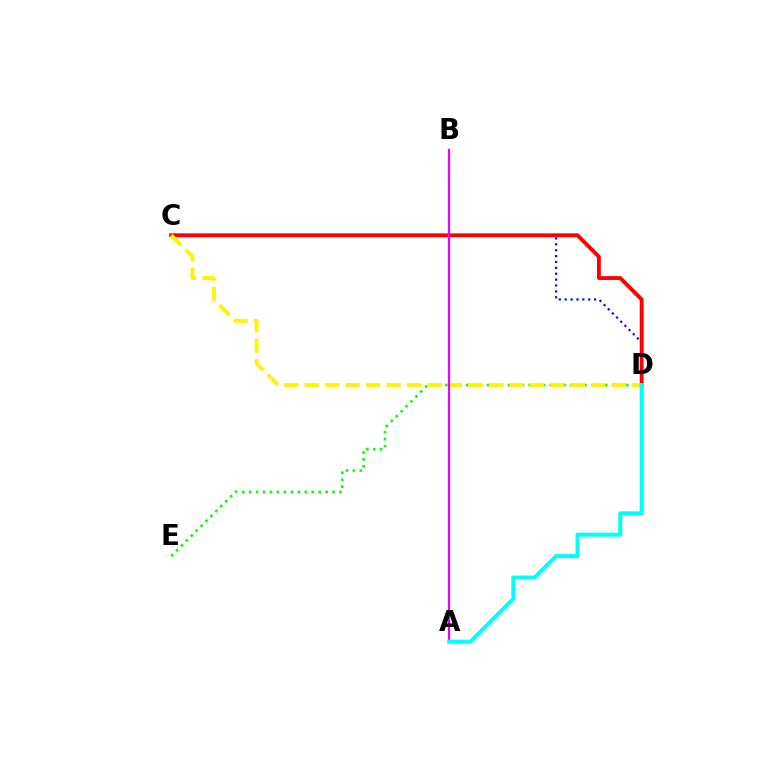{('C', 'D'): [{'color': '#0010ff', 'line_style': 'dotted', 'thickness': 1.6}, {'color': '#ff0000', 'line_style': 'solid', 'thickness': 2.79}, {'color': '#fcf500', 'line_style': 'dashed', 'thickness': 2.78}], ('D', 'E'): [{'color': '#08ff00', 'line_style': 'dotted', 'thickness': 1.89}], ('A', 'B'): [{'color': '#ee00ff', 'line_style': 'solid', 'thickness': 1.59}], ('A', 'D'): [{'color': '#00fff6', 'line_style': 'solid', 'thickness': 2.89}]}